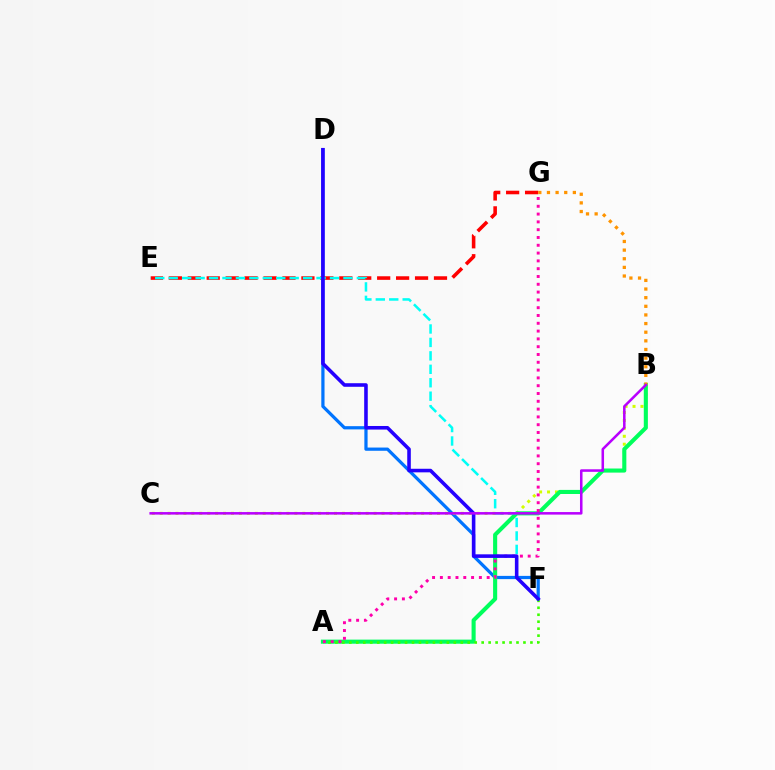{('D', 'F'): [{'color': '#0074ff', 'line_style': 'solid', 'thickness': 2.32}, {'color': '#2500ff', 'line_style': 'solid', 'thickness': 2.58}], ('B', 'C'): [{'color': '#d1ff00', 'line_style': 'dotted', 'thickness': 2.15}, {'color': '#b900ff', 'line_style': 'solid', 'thickness': 1.83}], ('E', 'G'): [{'color': '#ff0000', 'line_style': 'dashed', 'thickness': 2.57}], ('A', 'B'): [{'color': '#00ff5c', 'line_style': 'solid', 'thickness': 2.94}], ('E', 'F'): [{'color': '#00fff6', 'line_style': 'dashed', 'thickness': 1.83}], ('A', 'F'): [{'color': '#3dff00', 'line_style': 'dotted', 'thickness': 1.89}], ('B', 'G'): [{'color': '#ff9400', 'line_style': 'dotted', 'thickness': 2.35}], ('A', 'G'): [{'color': '#ff00ac', 'line_style': 'dotted', 'thickness': 2.12}]}